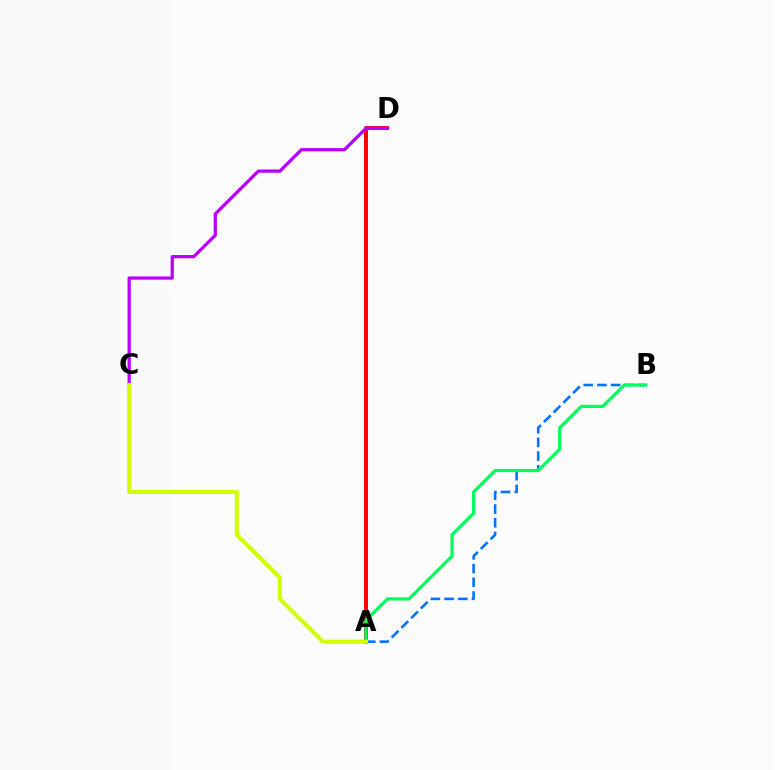{('A', 'B'): [{'color': '#0074ff', 'line_style': 'dashed', 'thickness': 1.86}, {'color': '#00ff5c', 'line_style': 'solid', 'thickness': 2.3}], ('A', 'D'): [{'color': '#ff0000', 'line_style': 'solid', 'thickness': 2.82}], ('C', 'D'): [{'color': '#b900ff', 'line_style': 'solid', 'thickness': 2.33}], ('A', 'C'): [{'color': '#d1ff00', 'line_style': 'solid', 'thickness': 2.96}]}